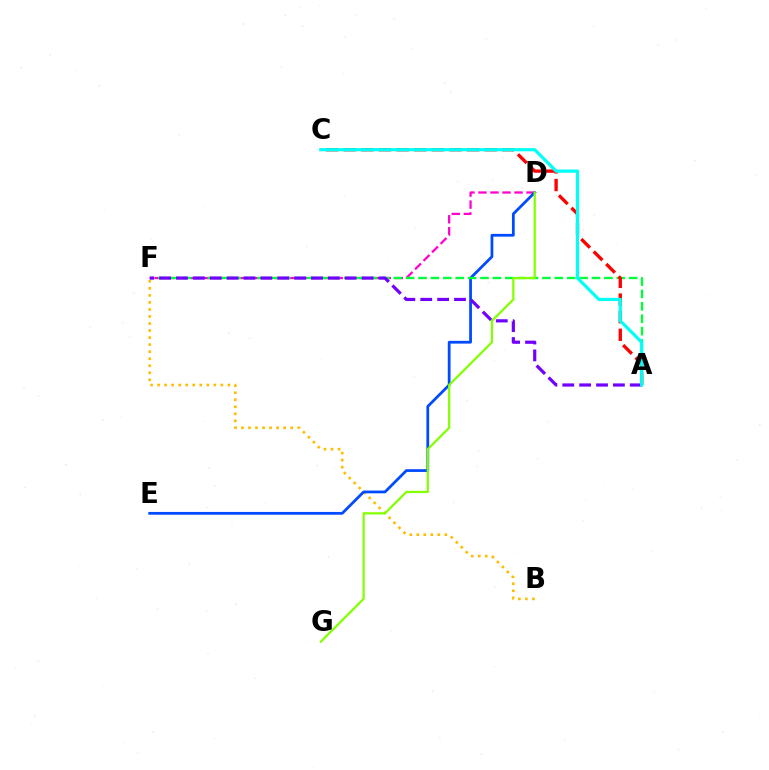{('B', 'F'): [{'color': '#ffbd00', 'line_style': 'dotted', 'thickness': 1.91}], ('D', 'F'): [{'color': '#ff00cf', 'line_style': 'dashed', 'thickness': 1.63}], ('D', 'E'): [{'color': '#004bff', 'line_style': 'solid', 'thickness': 1.99}], ('A', 'F'): [{'color': '#00ff39', 'line_style': 'dashed', 'thickness': 1.68}, {'color': '#7200ff', 'line_style': 'dashed', 'thickness': 2.29}], ('A', 'C'): [{'color': '#ff0000', 'line_style': 'dashed', 'thickness': 2.4}, {'color': '#00fff6', 'line_style': 'solid', 'thickness': 2.32}], ('D', 'G'): [{'color': '#84ff00', 'line_style': 'solid', 'thickness': 1.61}]}